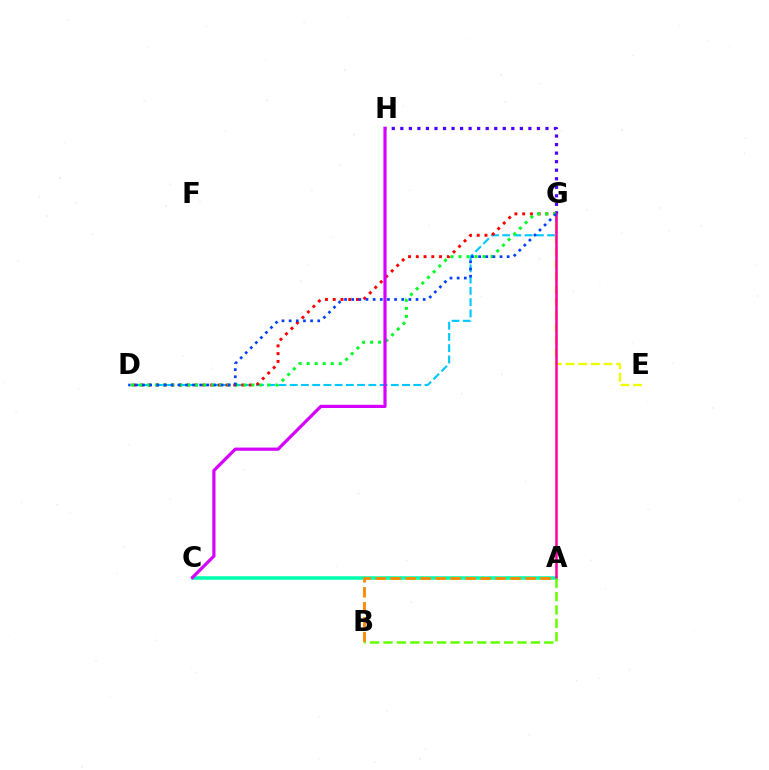{('D', 'G'): [{'color': '#00c7ff', 'line_style': 'dashed', 'thickness': 1.53}, {'color': '#ff0000', 'line_style': 'dotted', 'thickness': 2.11}, {'color': '#00ff27', 'line_style': 'dotted', 'thickness': 2.18}, {'color': '#003fff', 'line_style': 'dotted', 'thickness': 1.94}], ('G', 'H'): [{'color': '#4f00ff', 'line_style': 'dotted', 'thickness': 2.32}], ('A', 'C'): [{'color': '#00ffaf', 'line_style': 'solid', 'thickness': 2.53}], ('E', 'G'): [{'color': '#eeff00', 'line_style': 'dashed', 'thickness': 1.72}], ('A', 'B'): [{'color': '#ff8800', 'line_style': 'dashed', 'thickness': 2.04}, {'color': '#66ff00', 'line_style': 'dashed', 'thickness': 1.82}], ('A', 'G'): [{'color': '#ff00a0', 'line_style': 'solid', 'thickness': 1.81}], ('C', 'H'): [{'color': '#d600ff', 'line_style': 'solid', 'thickness': 2.3}]}